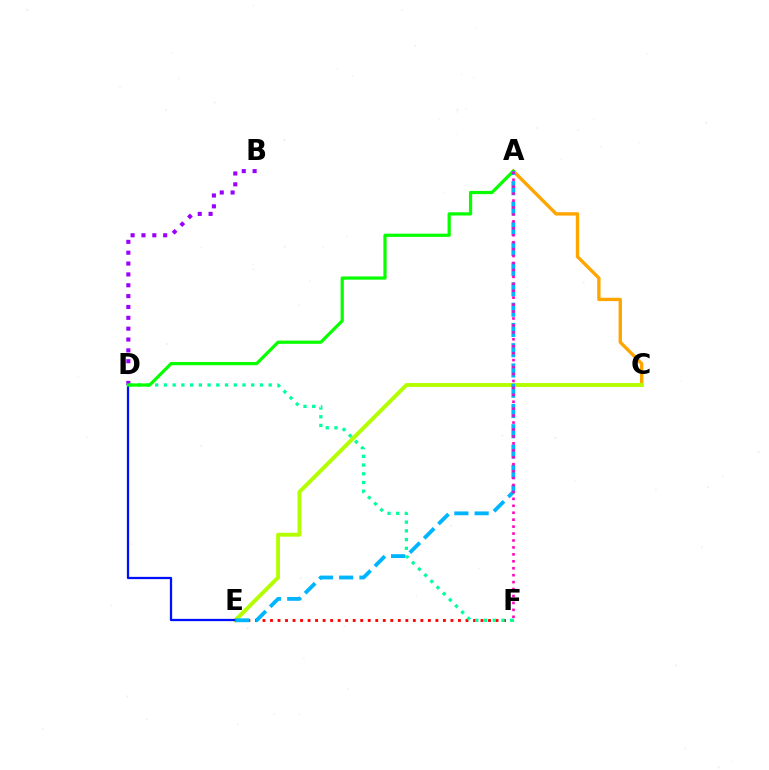{('E', 'F'): [{'color': '#ff0000', 'line_style': 'dotted', 'thickness': 2.04}], ('A', 'C'): [{'color': '#ffa500', 'line_style': 'solid', 'thickness': 2.42}], ('C', 'E'): [{'color': '#b3ff00', 'line_style': 'solid', 'thickness': 2.8}], ('B', 'D'): [{'color': '#9b00ff', 'line_style': 'dotted', 'thickness': 2.95}], ('D', 'F'): [{'color': '#00ff9d', 'line_style': 'dotted', 'thickness': 2.37}], ('D', 'E'): [{'color': '#0010ff', 'line_style': 'solid', 'thickness': 1.63}], ('A', 'D'): [{'color': '#08ff00', 'line_style': 'solid', 'thickness': 2.32}], ('A', 'E'): [{'color': '#00b5ff', 'line_style': 'dashed', 'thickness': 2.75}], ('A', 'F'): [{'color': '#ff00bd', 'line_style': 'dotted', 'thickness': 1.88}]}